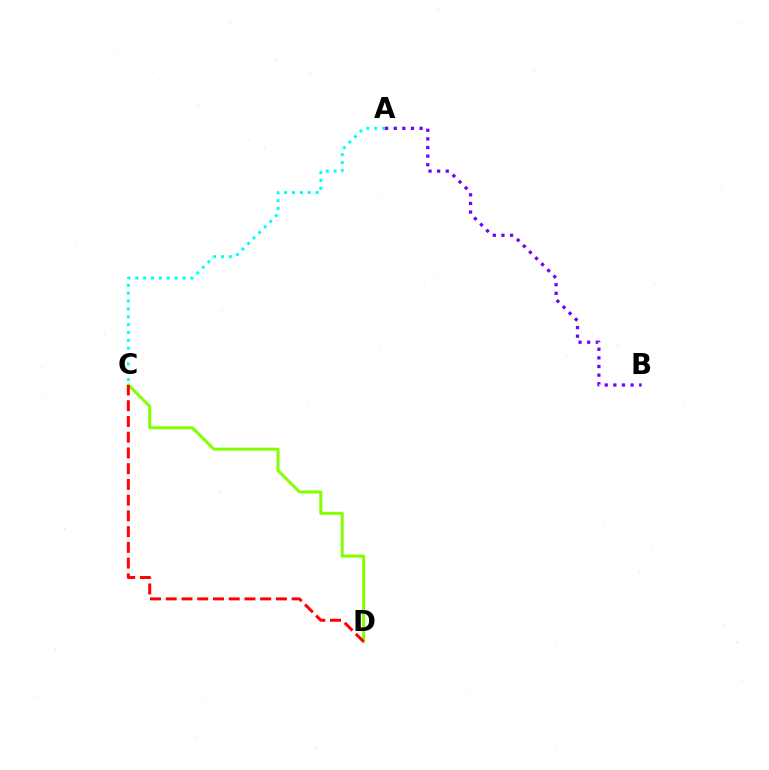{('C', 'D'): [{'color': '#84ff00', 'line_style': 'solid', 'thickness': 2.17}, {'color': '#ff0000', 'line_style': 'dashed', 'thickness': 2.14}], ('A', 'C'): [{'color': '#00fff6', 'line_style': 'dotted', 'thickness': 2.14}], ('A', 'B'): [{'color': '#7200ff', 'line_style': 'dotted', 'thickness': 2.34}]}